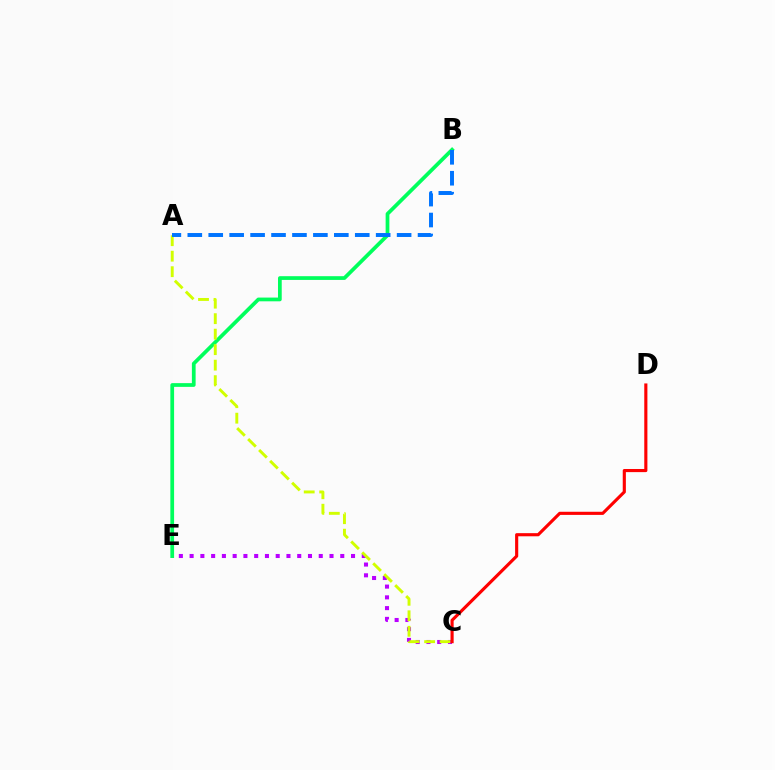{('C', 'E'): [{'color': '#b900ff', 'line_style': 'dotted', 'thickness': 2.92}], ('B', 'E'): [{'color': '#00ff5c', 'line_style': 'solid', 'thickness': 2.69}], ('A', 'C'): [{'color': '#d1ff00', 'line_style': 'dashed', 'thickness': 2.11}], ('C', 'D'): [{'color': '#ff0000', 'line_style': 'solid', 'thickness': 2.25}], ('A', 'B'): [{'color': '#0074ff', 'line_style': 'dashed', 'thickness': 2.84}]}